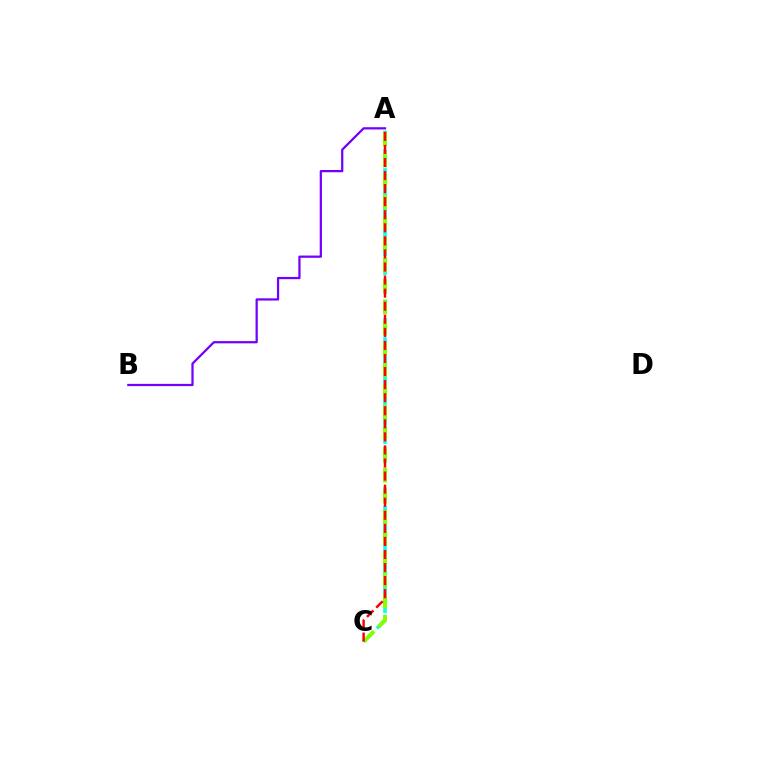{('A', 'C'): [{'color': '#00fff6', 'line_style': 'dashed', 'thickness': 2.55}, {'color': '#84ff00', 'line_style': 'dashed', 'thickness': 2.85}, {'color': '#ff0000', 'line_style': 'dashed', 'thickness': 1.78}], ('A', 'B'): [{'color': '#7200ff', 'line_style': 'solid', 'thickness': 1.62}]}